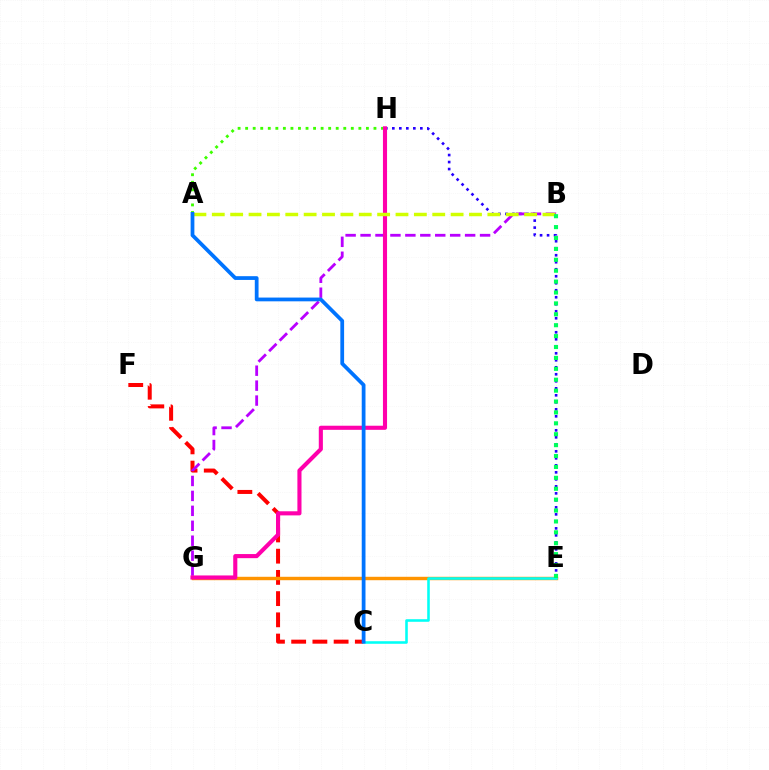{('C', 'F'): [{'color': '#ff0000', 'line_style': 'dashed', 'thickness': 2.88}], ('E', 'G'): [{'color': '#ff9400', 'line_style': 'solid', 'thickness': 2.46}], ('C', 'E'): [{'color': '#00fff6', 'line_style': 'solid', 'thickness': 1.85}], ('A', 'H'): [{'color': '#3dff00', 'line_style': 'dotted', 'thickness': 2.05}], ('E', 'H'): [{'color': '#2500ff', 'line_style': 'dotted', 'thickness': 1.9}], ('B', 'G'): [{'color': '#b900ff', 'line_style': 'dashed', 'thickness': 2.03}], ('G', 'H'): [{'color': '#ff00ac', 'line_style': 'solid', 'thickness': 2.95}], ('A', 'B'): [{'color': '#d1ff00', 'line_style': 'dashed', 'thickness': 2.5}], ('B', 'E'): [{'color': '#00ff5c', 'line_style': 'dotted', 'thickness': 2.96}], ('A', 'C'): [{'color': '#0074ff', 'line_style': 'solid', 'thickness': 2.71}]}